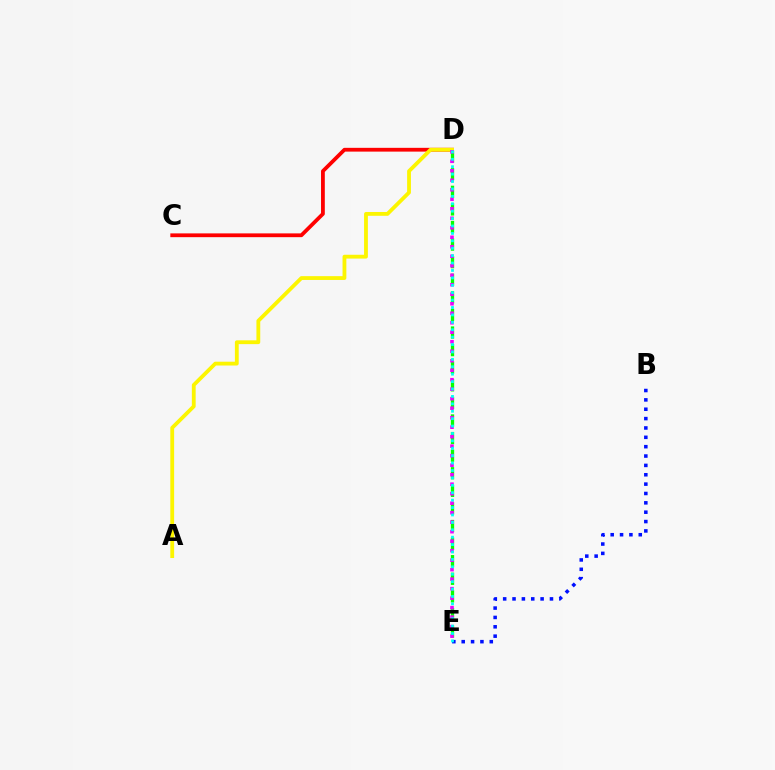{('D', 'E'): [{'color': '#08ff00', 'line_style': 'dashed', 'thickness': 2.39}, {'color': '#ee00ff', 'line_style': 'dotted', 'thickness': 2.58}, {'color': '#00fff6', 'line_style': 'dotted', 'thickness': 2.01}], ('C', 'D'): [{'color': '#ff0000', 'line_style': 'solid', 'thickness': 2.72}], ('A', 'D'): [{'color': '#fcf500', 'line_style': 'solid', 'thickness': 2.75}], ('B', 'E'): [{'color': '#0010ff', 'line_style': 'dotted', 'thickness': 2.54}]}